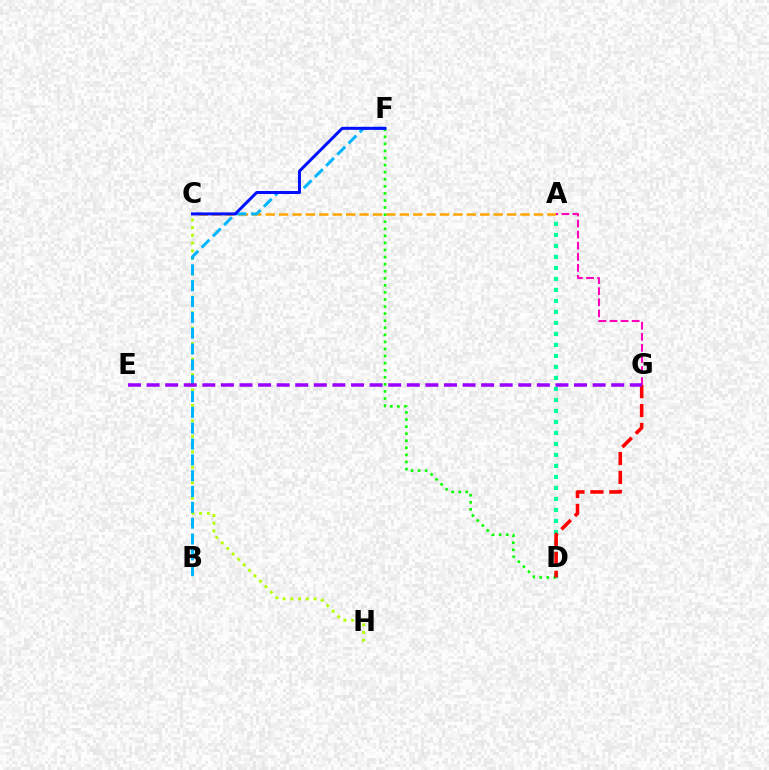{('C', 'H'): [{'color': '#b3ff00', 'line_style': 'dotted', 'thickness': 2.1}], ('A', 'D'): [{'color': '#00ff9d', 'line_style': 'dotted', 'thickness': 2.99}], ('A', 'C'): [{'color': '#ffa500', 'line_style': 'dashed', 'thickness': 1.82}], ('D', 'F'): [{'color': '#08ff00', 'line_style': 'dotted', 'thickness': 1.92}], ('D', 'G'): [{'color': '#ff0000', 'line_style': 'dashed', 'thickness': 2.57}], ('B', 'F'): [{'color': '#00b5ff', 'line_style': 'dashed', 'thickness': 2.15}], ('C', 'F'): [{'color': '#0010ff', 'line_style': 'solid', 'thickness': 2.16}], ('A', 'G'): [{'color': '#ff00bd', 'line_style': 'dashed', 'thickness': 1.51}], ('E', 'G'): [{'color': '#9b00ff', 'line_style': 'dashed', 'thickness': 2.52}]}